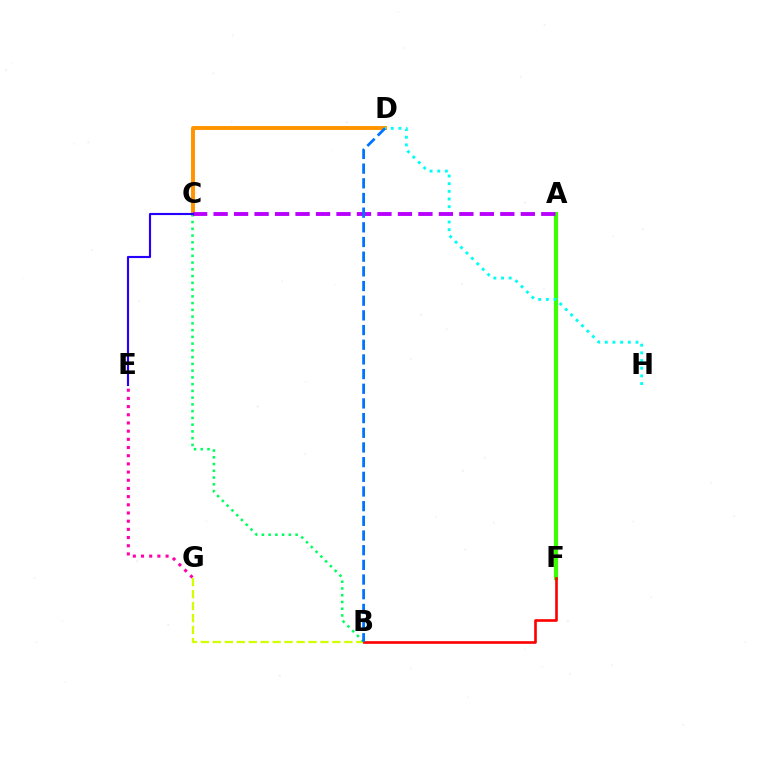{('A', 'F'): [{'color': '#3dff00', 'line_style': 'solid', 'thickness': 2.98}], ('C', 'D'): [{'color': '#ff9400', 'line_style': 'solid', 'thickness': 2.84}], ('D', 'H'): [{'color': '#00fff6', 'line_style': 'dotted', 'thickness': 2.08}], ('B', 'G'): [{'color': '#d1ff00', 'line_style': 'dashed', 'thickness': 1.62}], ('E', 'G'): [{'color': '#ff00ac', 'line_style': 'dotted', 'thickness': 2.22}], ('B', 'C'): [{'color': '#00ff5c', 'line_style': 'dotted', 'thickness': 1.84}], ('A', 'C'): [{'color': '#b900ff', 'line_style': 'dashed', 'thickness': 2.78}], ('B', 'F'): [{'color': '#ff0000', 'line_style': 'solid', 'thickness': 1.9}], ('B', 'D'): [{'color': '#0074ff', 'line_style': 'dashed', 'thickness': 1.99}], ('C', 'E'): [{'color': '#2500ff', 'line_style': 'solid', 'thickness': 1.54}]}